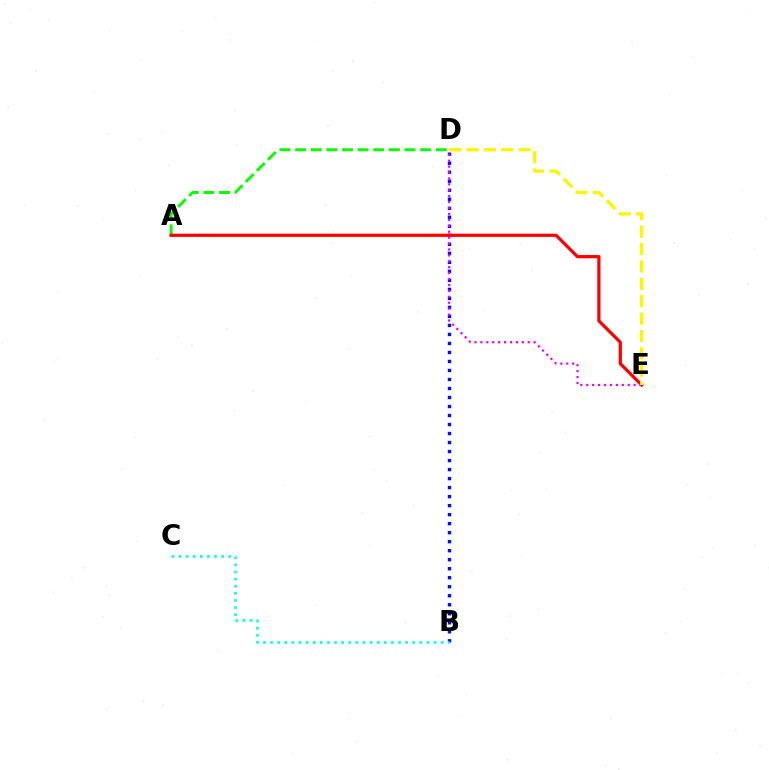{('B', 'D'): [{'color': '#0010ff', 'line_style': 'dotted', 'thickness': 2.45}], ('A', 'D'): [{'color': '#08ff00', 'line_style': 'dashed', 'thickness': 2.12}], ('A', 'E'): [{'color': '#ff0000', 'line_style': 'solid', 'thickness': 2.32}], ('B', 'C'): [{'color': '#00fff6', 'line_style': 'dotted', 'thickness': 1.93}], ('D', 'E'): [{'color': '#ee00ff', 'line_style': 'dotted', 'thickness': 1.61}, {'color': '#fcf500', 'line_style': 'dashed', 'thickness': 2.36}]}